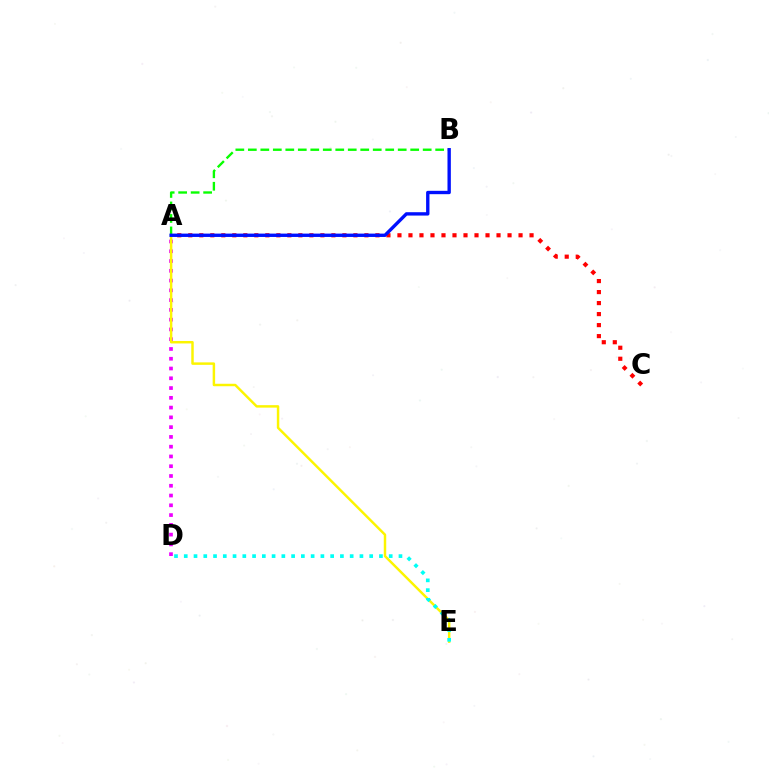{('A', 'C'): [{'color': '#ff0000', 'line_style': 'dotted', 'thickness': 2.99}], ('A', 'D'): [{'color': '#ee00ff', 'line_style': 'dotted', 'thickness': 2.65}], ('A', 'E'): [{'color': '#fcf500', 'line_style': 'solid', 'thickness': 1.77}], ('D', 'E'): [{'color': '#00fff6', 'line_style': 'dotted', 'thickness': 2.65}], ('A', 'B'): [{'color': '#08ff00', 'line_style': 'dashed', 'thickness': 1.7}, {'color': '#0010ff', 'line_style': 'solid', 'thickness': 2.42}]}